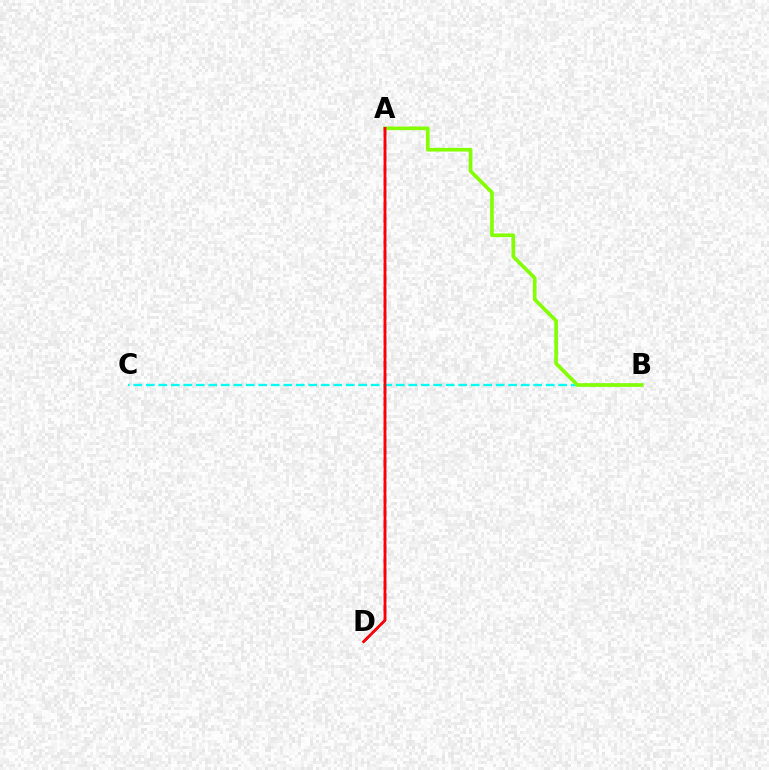{('A', 'D'): [{'color': '#7200ff', 'line_style': 'dashed', 'thickness': 1.66}, {'color': '#ff0000', 'line_style': 'solid', 'thickness': 2.01}], ('B', 'C'): [{'color': '#00fff6', 'line_style': 'dashed', 'thickness': 1.7}], ('A', 'B'): [{'color': '#84ff00', 'line_style': 'solid', 'thickness': 2.63}]}